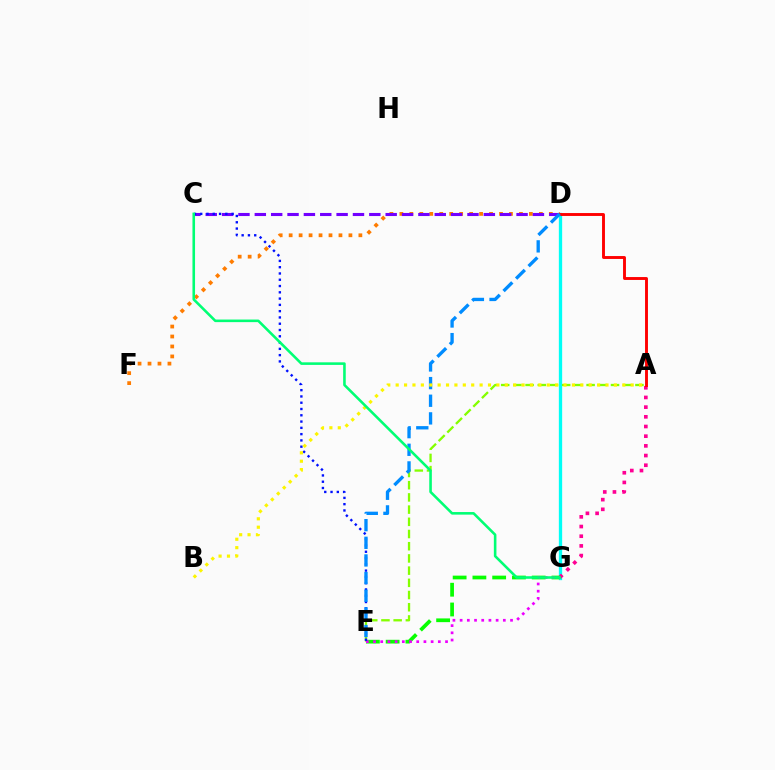{('D', 'G'): [{'color': '#00fff6', 'line_style': 'solid', 'thickness': 2.38}], ('D', 'F'): [{'color': '#ff7c00', 'line_style': 'dotted', 'thickness': 2.71}], ('A', 'G'): [{'color': '#ff0094', 'line_style': 'dotted', 'thickness': 2.63}], ('E', 'G'): [{'color': '#08ff00', 'line_style': 'dashed', 'thickness': 2.69}, {'color': '#ee00ff', 'line_style': 'dotted', 'thickness': 1.96}], ('A', 'E'): [{'color': '#84ff00', 'line_style': 'dashed', 'thickness': 1.66}], ('C', 'D'): [{'color': '#7200ff', 'line_style': 'dashed', 'thickness': 2.22}], ('A', 'D'): [{'color': '#ff0000', 'line_style': 'solid', 'thickness': 2.09}], ('C', 'E'): [{'color': '#0010ff', 'line_style': 'dotted', 'thickness': 1.71}], ('D', 'E'): [{'color': '#008cff', 'line_style': 'dashed', 'thickness': 2.4}], ('A', 'B'): [{'color': '#fcf500', 'line_style': 'dotted', 'thickness': 2.28}], ('C', 'G'): [{'color': '#00ff74', 'line_style': 'solid', 'thickness': 1.86}]}